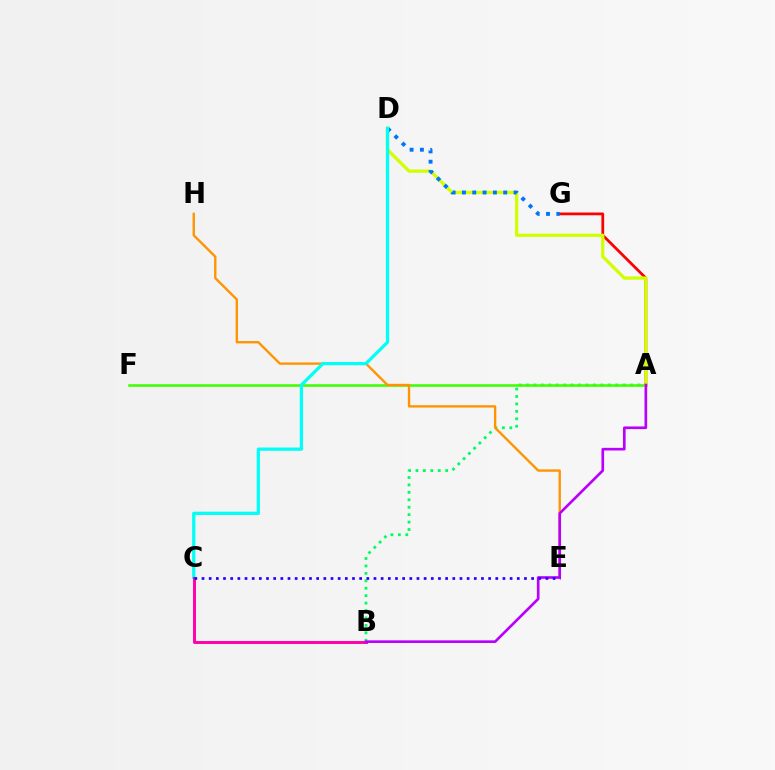{('A', 'B'): [{'color': '#00ff5c', 'line_style': 'dotted', 'thickness': 2.02}, {'color': '#b900ff', 'line_style': 'solid', 'thickness': 1.91}], ('A', 'F'): [{'color': '#3dff00', 'line_style': 'solid', 'thickness': 1.84}], ('E', 'H'): [{'color': '#ff9400', 'line_style': 'solid', 'thickness': 1.7}], ('A', 'G'): [{'color': '#ff0000', 'line_style': 'solid', 'thickness': 1.99}], ('A', 'D'): [{'color': '#d1ff00', 'line_style': 'solid', 'thickness': 2.34}], ('D', 'G'): [{'color': '#0074ff', 'line_style': 'dotted', 'thickness': 2.8}], ('C', 'D'): [{'color': '#00fff6', 'line_style': 'solid', 'thickness': 2.34}], ('B', 'C'): [{'color': '#ff00ac', 'line_style': 'solid', 'thickness': 2.11}], ('C', 'E'): [{'color': '#2500ff', 'line_style': 'dotted', 'thickness': 1.95}]}